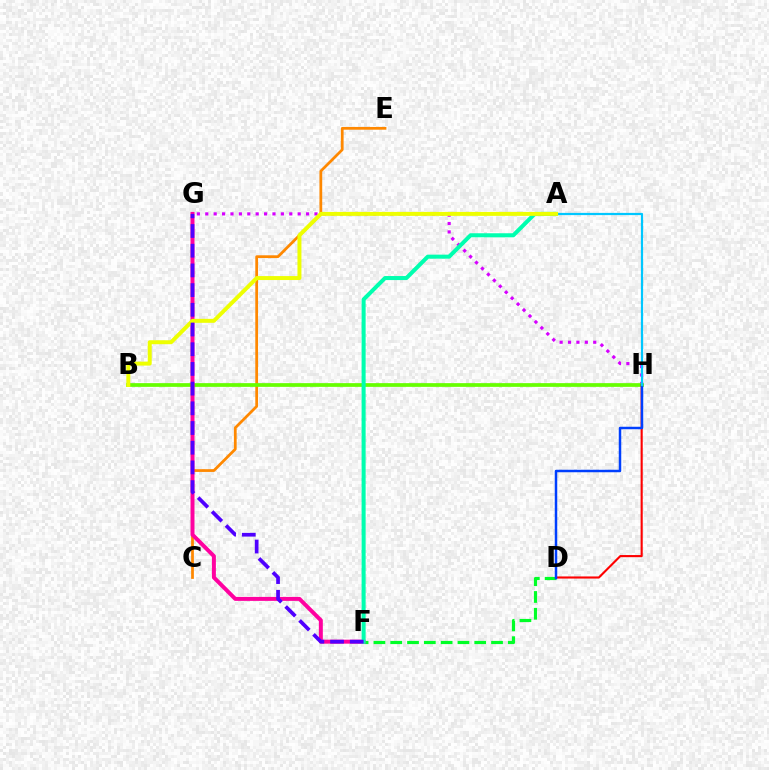{('G', 'H'): [{'color': '#d600ff', 'line_style': 'dotted', 'thickness': 2.28}], ('D', 'F'): [{'color': '#00ff27', 'line_style': 'dashed', 'thickness': 2.28}], ('C', 'E'): [{'color': '#ff8800', 'line_style': 'solid', 'thickness': 1.98}], ('B', 'H'): [{'color': '#66ff00', 'line_style': 'solid', 'thickness': 2.68}], ('F', 'G'): [{'color': '#ff00a0', 'line_style': 'solid', 'thickness': 2.86}, {'color': '#4f00ff', 'line_style': 'dashed', 'thickness': 2.68}], ('D', 'H'): [{'color': '#ff0000', 'line_style': 'solid', 'thickness': 1.53}, {'color': '#003fff', 'line_style': 'solid', 'thickness': 1.79}], ('A', 'H'): [{'color': '#00c7ff', 'line_style': 'solid', 'thickness': 1.6}], ('A', 'F'): [{'color': '#00ffaf', 'line_style': 'solid', 'thickness': 2.91}], ('A', 'B'): [{'color': '#eeff00', 'line_style': 'solid', 'thickness': 2.85}]}